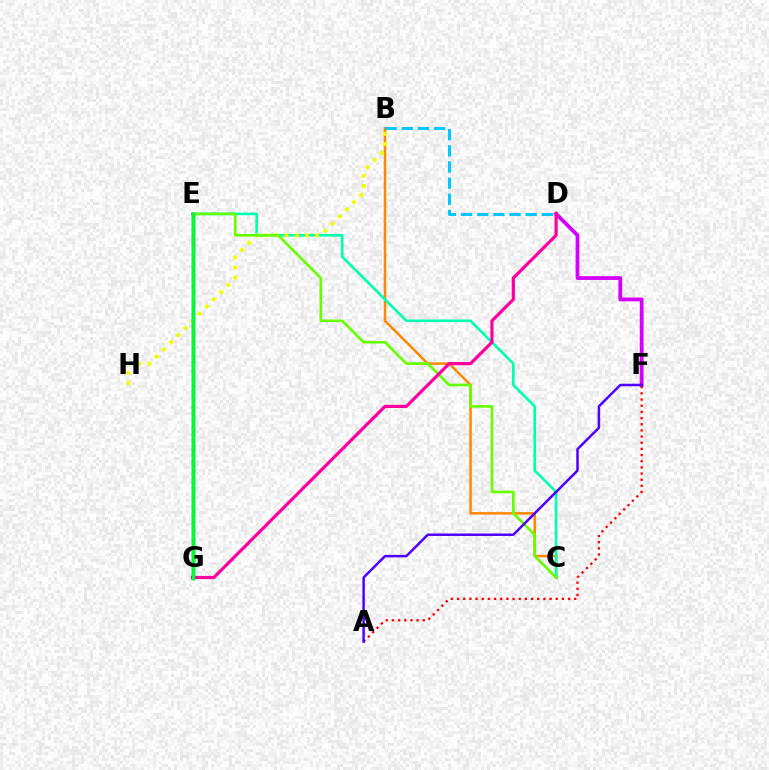{('B', 'C'): [{'color': '#ff8800', 'line_style': 'solid', 'thickness': 1.8}], ('C', 'E'): [{'color': '#00ffaf', 'line_style': 'solid', 'thickness': 1.9}, {'color': '#66ff00', 'line_style': 'solid', 'thickness': 1.9}], ('B', 'H'): [{'color': '#eeff00', 'line_style': 'dotted', 'thickness': 2.76}], ('D', 'F'): [{'color': '#d600ff', 'line_style': 'solid', 'thickness': 2.73}], ('A', 'F'): [{'color': '#ff0000', 'line_style': 'dotted', 'thickness': 1.68}, {'color': '#4f00ff', 'line_style': 'solid', 'thickness': 1.79}], ('D', 'G'): [{'color': '#ff00a0', 'line_style': 'solid', 'thickness': 2.31}], ('B', 'D'): [{'color': '#00c7ff', 'line_style': 'dashed', 'thickness': 2.19}], ('E', 'G'): [{'color': '#003fff', 'line_style': 'solid', 'thickness': 2.44}, {'color': '#00ff27', 'line_style': 'solid', 'thickness': 2.49}]}